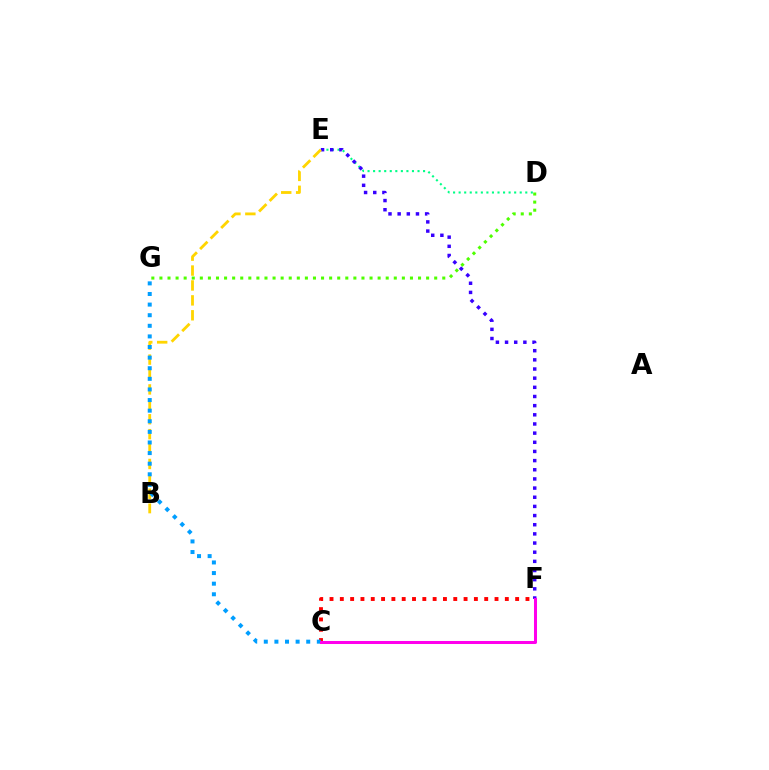{('D', 'G'): [{'color': '#4fff00', 'line_style': 'dotted', 'thickness': 2.2}], ('D', 'E'): [{'color': '#00ff86', 'line_style': 'dotted', 'thickness': 1.51}], ('E', 'F'): [{'color': '#3700ff', 'line_style': 'dotted', 'thickness': 2.49}], ('B', 'E'): [{'color': '#ffd500', 'line_style': 'dashed', 'thickness': 2.03}], ('C', 'F'): [{'color': '#ff0000', 'line_style': 'dotted', 'thickness': 2.8}, {'color': '#ff00ed', 'line_style': 'solid', 'thickness': 2.18}], ('C', 'G'): [{'color': '#009eff', 'line_style': 'dotted', 'thickness': 2.88}]}